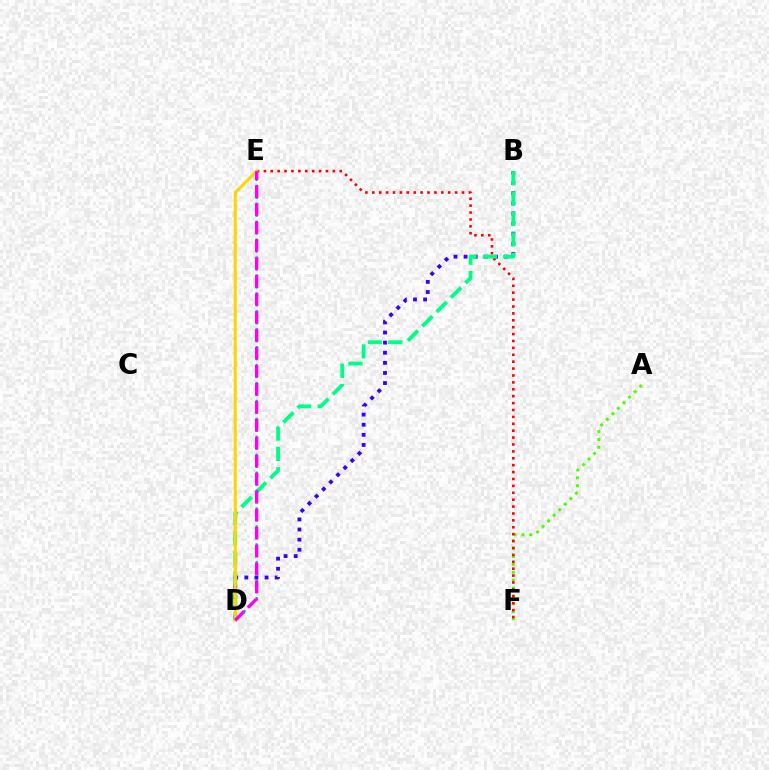{('A', 'F'): [{'color': '#4fff00', 'line_style': 'dotted', 'thickness': 2.14}], ('E', 'F'): [{'color': '#ff0000', 'line_style': 'dotted', 'thickness': 1.87}], ('B', 'D'): [{'color': '#3700ff', 'line_style': 'dotted', 'thickness': 2.75}, {'color': '#00ff86', 'line_style': 'dashed', 'thickness': 2.77}], ('D', 'E'): [{'color': '#ffd500', 'line_style': 'solid', 'thickness': 2.15}, {'color': '#009eff', 'line_style': 'dotted', 'thickness': 1.62}, {'color': '#ff00ed', 'line_style': 'dashed', 'thickness': 2.44}]}